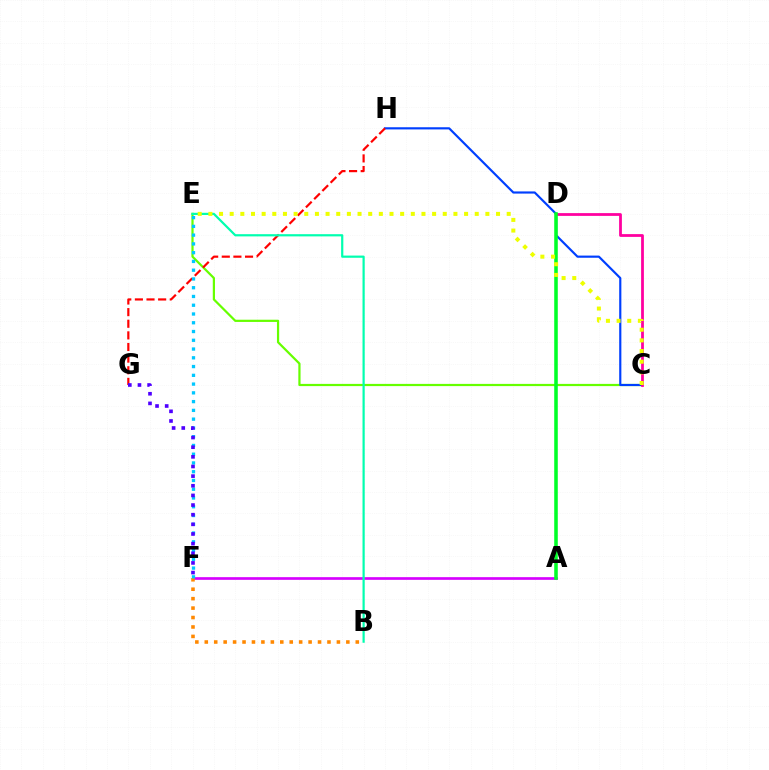{('C', 'E'): [{'color': '#66ff00', 'line_style': 'solid', 'thickness': 1.59}, {'color': '#eeff00', 'line_style': 'dotted', 'thickness': 2.89}], ('C', 'H'): [{'color': '#003fff', 'line_style': 'solid', 'thickness': 1.56}], ('C', 'D'): [{'color': '#ff00a0', 'line_style': 'solid', 'thickness': 2.0}], ('A', 'F'): [{'color': '#d600ff', 'line_style': 'solid', 'thickness': 1.92}], ('G', 'H'): [{'color': '#ff0000', 'line_style': 'dashed', 'thickness': 1.58}], ('B', 'E'): [{'color': '#00ffaf', 'line_style': 'solid', 'thickness': 1.58}], ('A', 'D'): [{'color': '#00ff27', 'line_style': 'solid', 'thickness': 2.56}], ('B', 'F'): [{'color': '#ff8800', 'line_style': 'dotted', 'thickness': 2.56}], ('E', 'F'): [{'color': '#00c7ff', 'line_style': 'dotted', 'thickness': 2.38}], ('F', 'G'): [{'color': '#4f00ff', 'line_style': 'dotted', 'thickness': 2.62}]}